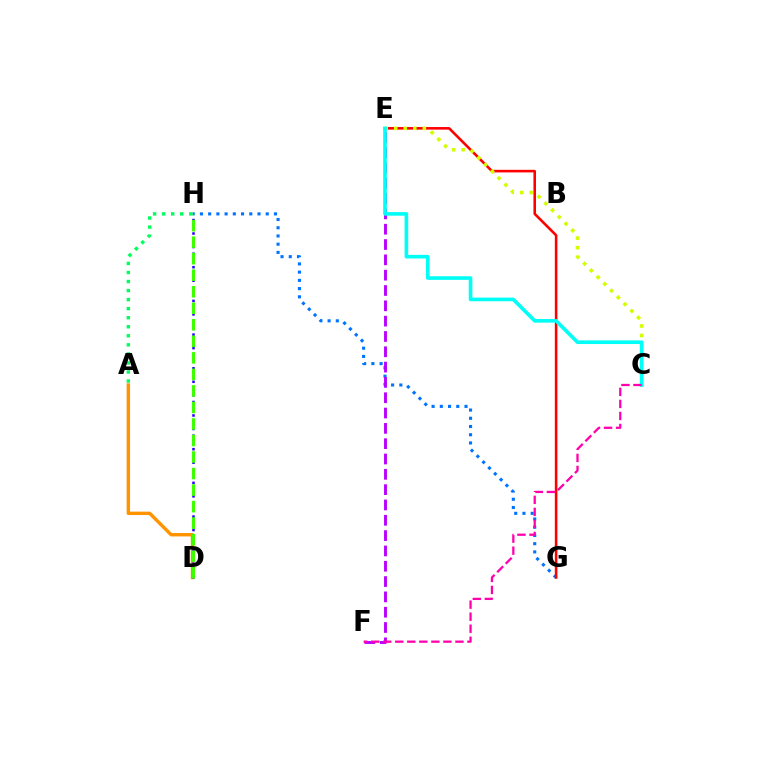{('G', 'H'): [{'color': '#0074ff', 'line_style': 'dotted', 'thickness': 2.23}], ('A', 'D'): [{'color': '#ff9400', 'line_style': 'solid', 'thickness': 2.45}], ('E', 'G'): [{'color': '#ff0000', 'line_style': 'solid', 'thickness': 1.86}], ('C', 'E'): [{'color': '#d1ff00', 'line_style': 'dotted', 'thickness': 2.59}, {'color': '#00fff6', 'line_style': 'solid', 'thickness': 2.62}], ('A', 'H'): [{'color': '#00ff5c', 'line_style': 'dotted', 'thickness': 2.46}], ('E', 'F'): [{'color': '#b900ff', 'line_style': 'dashed', 'thickness': 2.08}], ('D', 'H'): [{'color': '#2500ff', 'line_style': 'dotted', 'thickness': 1.83}, {'color': '#3dff00', 'line_style': 'dashed', 'thickness': 2.25}], ('C', 'F'): [{'color': '#ff00ac', 'line_style': 'dashed', 'thickness': 1.63}]}